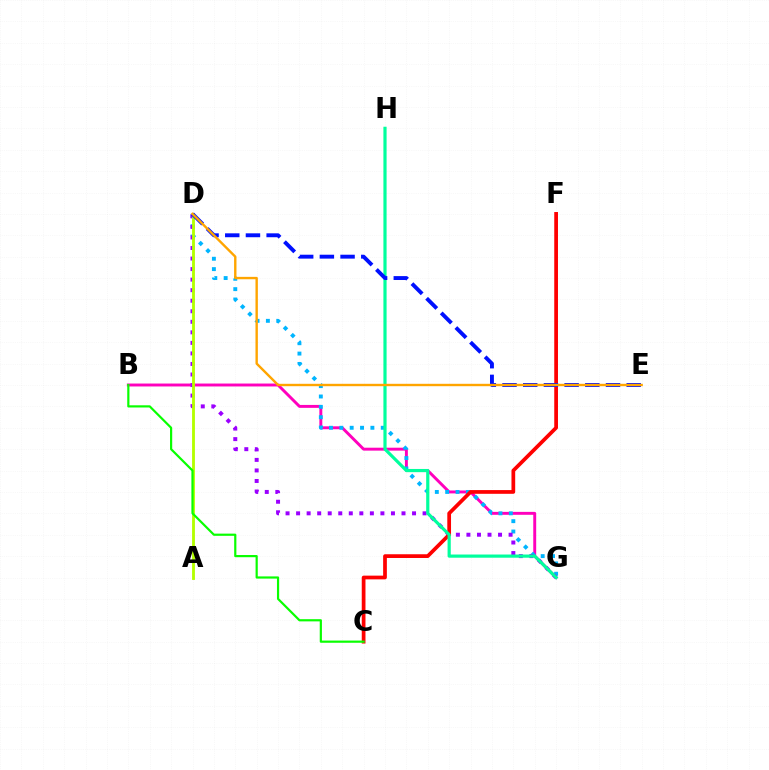{('B', 'G'): [{'color': '#ff00bd', 'line_style': 'solid', 'thickness': 2.1}], ('D', 'G'): [{'color': '#00b5ff', 'line_style': 'dotted', 'thickness': 2.81}, {'color': '#9b00ff', 'line_style': 'dotted', 'thickness': 2.86}], ('A', 'D'): [{'color': '#b3ff00', 'line_style': 'solid', 'thickness': 2.05}], ('C', 'F'): [{'color': '#ff0000', 'line_style': 'solid', 'thickness': 2.68}], ('B', 'C'): [{'color': '#08ff00', 'line_style': 'solid', 'thickness': 1.58}], ('G', 'H'): [{'color': '#00ff9d', 'line_style': 'solid', 'thickness': 2.3}], ('D', 'E'): [{'color': '#0010ff', 'line_style': 'dashed', 'thickness': 2.81}, {'color': '#ffa500', 'line_style': 'solid', 'thickness': 1.72}]}